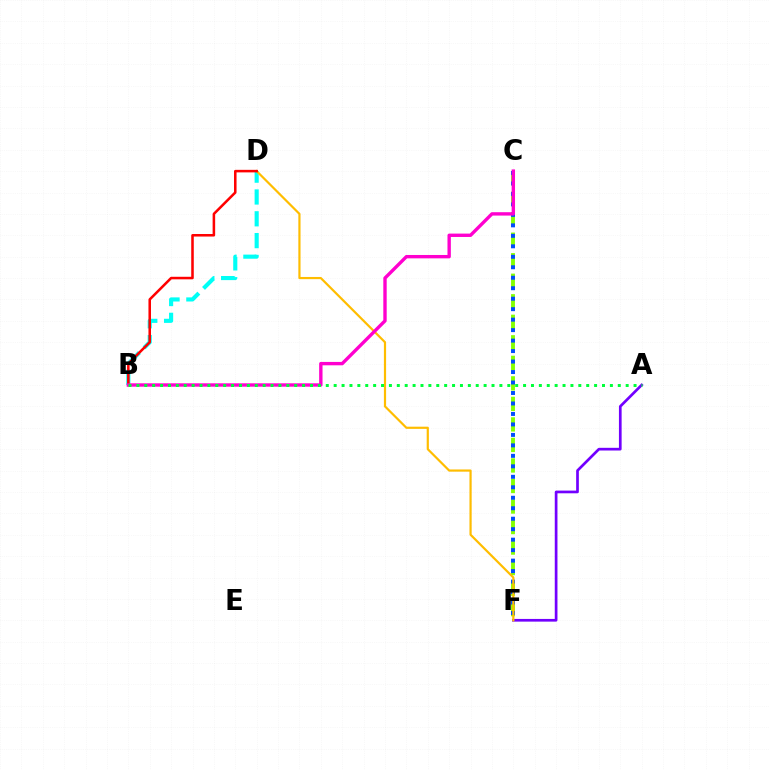{('C', 'F'): [{'color': '#84ff00', 'line_style': 'dashed', 'thickness': 2.79}, {'color': '#004bff', 'line_style': 'dotted', 'thickness': 2.85}], ('B', 'D'): [{'color': '#00fff6', 'line_style': 'dashed', 'thickness': 2.96}, {'color': '#ff0000', 'line_style': 'solid', 'thickness': 1.83}], ('A', 'F'): [{'color': '#7200ff', 'line_style': 'solid', 'thickness': 1.94}], ('D', 'F'): [{'color': '#ffbd00', 'line_style': 'solid', 'thickness': 1.58}], ('B', 'C'): [{'color': '#ff00cf', 'line_style': 'solid', 'thickness': 2.43}], ('A', 'B'): [{'color': '#00ff39', 'line_style': 'dotted', 'thickness': 2.14}]}